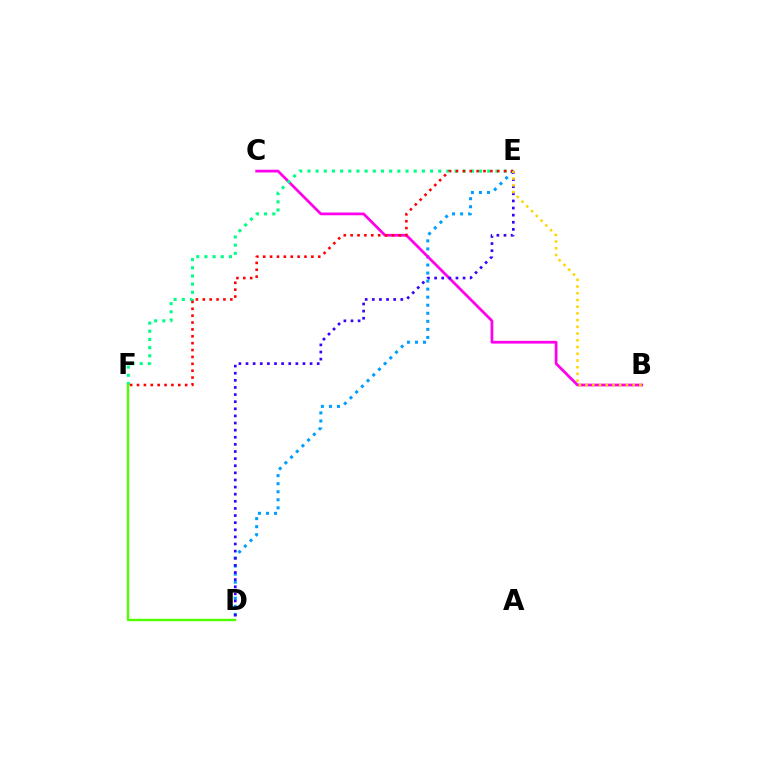{('D', 'E'): [{'color': '#009eff', 'line_style': 'dotted', 'thickness': 2.19}, {'color': '#3700ff', 'line_style': 'dotted', 'thickness': 1.93}], ('B', 'C'): [{'color': '#ff00ed', 'line_style': 'solid', 'thickness': 1.98}], ('E', 'F'): [{'color': '#00ff86', 'line_style': 'dotted', 'thickness': 2.22}, {'color': '#ff0000', 'line_style': 'dotted', 'thickness': 1.87}], ('D', 'F'): [{'color': '#4fff00', 'line_style': 'solid', 'thickness': 1.74}], ('B', 'E'): [{'color': '#ffd500', 'line_style': 'dotted', 'thickness': 1.83}]}